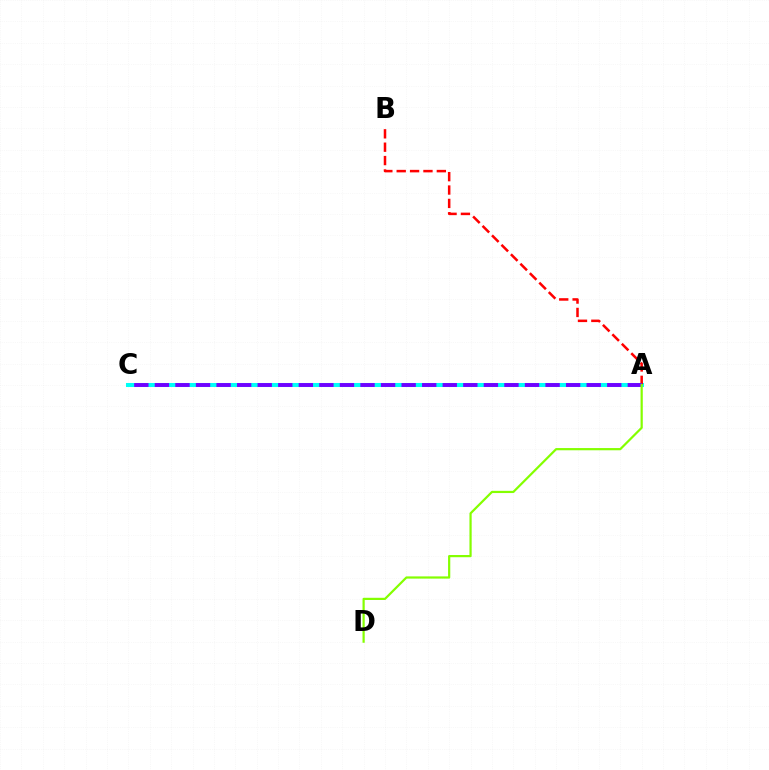{('A', 'C'): [{'color': '#00fff6', 'line_style': 'solid', 'thickness': 2.91}, {'color': '#7200ff', 'line_style': 'dashed', 'thickness': 2.79}], ('A', 'B'): [{'color': '#ff0000', 'line_style': 'dashed', 'thickness': 1.82}], ('A', 'D'): [{'color': '#84ff00', 'line_style': 'solid', 'thickness': 1.59}]}